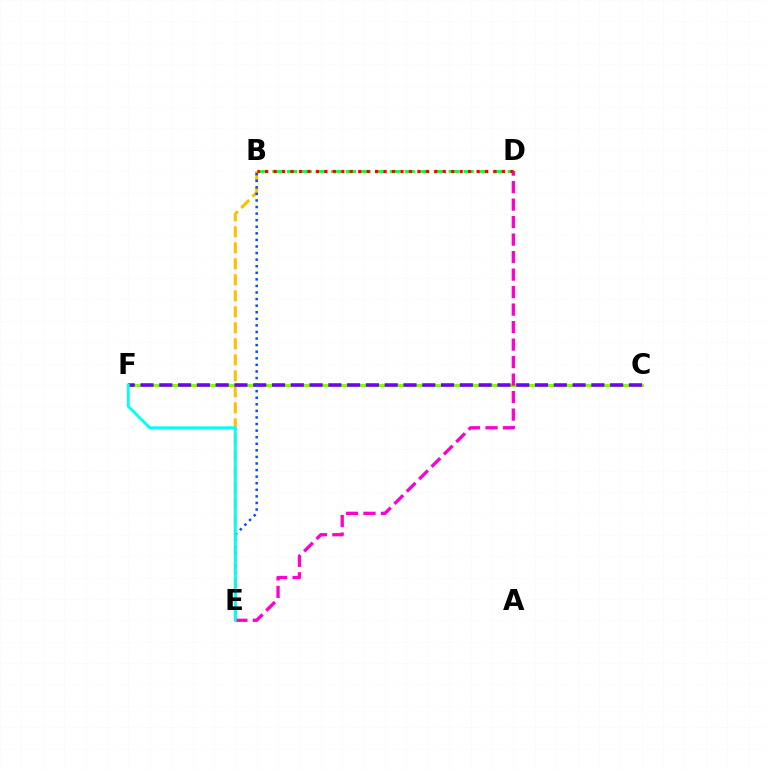{('B', 'E'): [{'color': '#ffbd00', 'line_style': 'dashed', 'thickness': 2.17}, {'color': '#004bff', 'line_style': 'dotted', 'thickness': 1.79}], ('B', 'D'): [{'color': '#00ff39', 'line_style': 'dashed', 'thickness': 2.0}, {'color': '#ff0000', 'line_style': 'dotted', 'thickness': 2.3}], ('C', 'F'): [{'color': '#84ff00', 'line_style': 'solid', 'thickness': 2.27}, {'color': '#7200ff', 'line_style': 'dashed', 'thickness': 2.55}], ('D', 'E'): [{'color': '#ff00cf', 'line_style': 'dashed', 'thickness': 2.38}], ('E', 'F'): [{'color': '#00fff6', 'line_style': 'solid', 'thickness': 2.05}]}